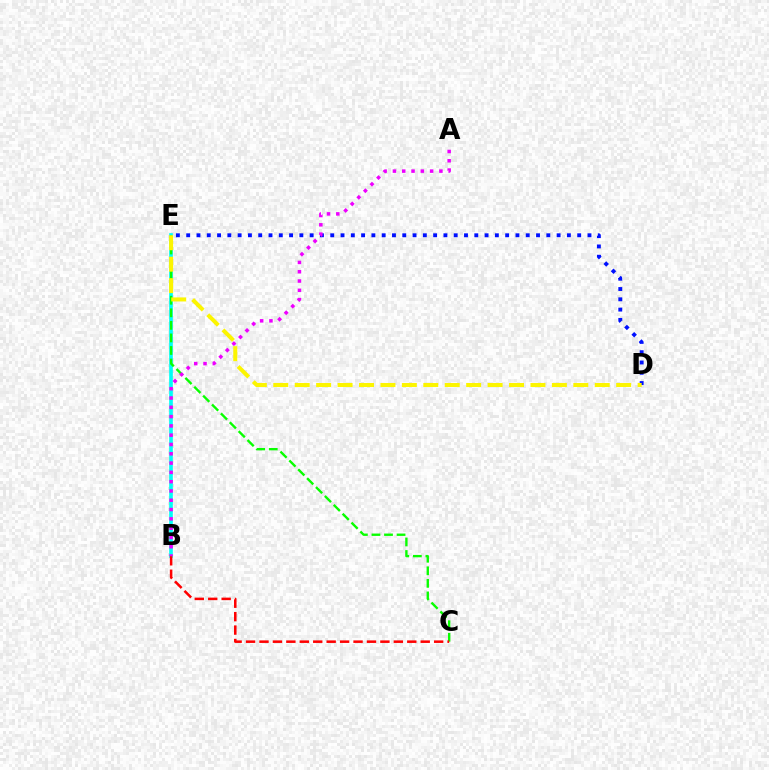{('B', 'E'): [{'color': '#00fff6', 'line_style': 'solid', 'thickness': 2.62}], ('C', 'E'): [{'color': '#08ff00', 'line_style': 'dashed', 'thickness': 1.71}], ('D', 'E'): [{'color': '#0010ff', 'line_style': 'dotted', 'thickness': 2.8}, {'color': '#fcf500', 'line_style': 'dashed', 'thickness': 2.91}], ('B', 'C'): [{'color': '#ff0000', 'line_style': 'dashed', 'thickness': 1.83}], ('A', 'B'): [{'color': '#ee00ff', 'line_style': 'dotted', 'thickness': 2.53}]}